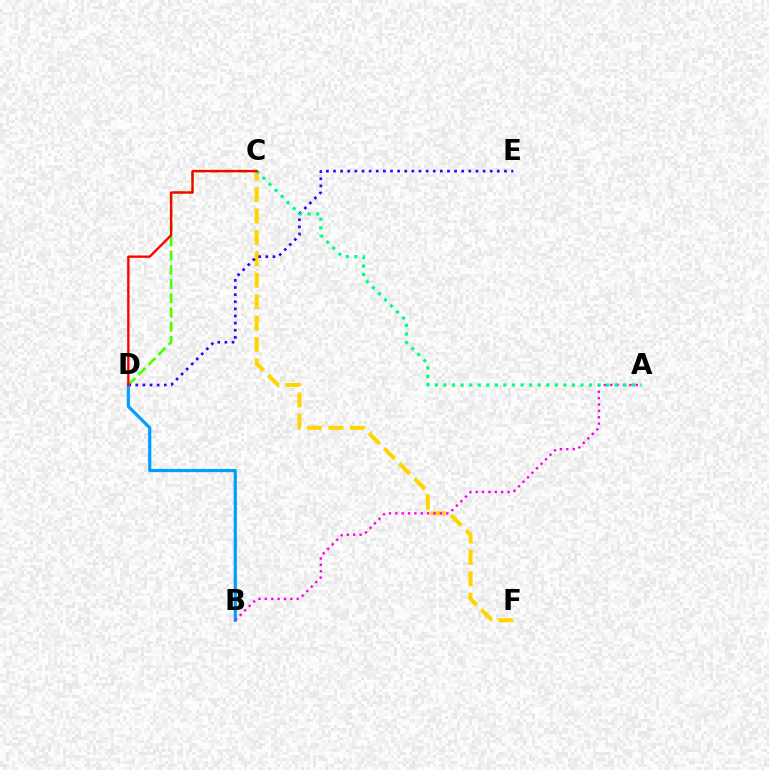{('C', 'D'): [{'color': '#4fff00', 'line_style': 'dashed', 'thickness': 1.93}, {'color': '#ff0000', 'line_style': 'solid', 'thickness': 1.69}], ('C', 'F'): [{'color': '#ffd500', 'line_style': 'dashed', 'thickness': 2.91}], ('D', 'E'): [{'color': '#3700ff', 'line_style': 'dotted', 'thickness': 1.93}], ('B', 'D'): [{'color': '#009eff', 'line_style': 'solid', 'thickness': 2.29}], ('A', 'B'): [{'color': '#ff00ed', 'line_style': 'dotted', 'thickness': 1.73}], ('A', 'C'): [{'color': '#00ff86', 'line_style': 'dotted', 'thickness': 2.33}]}